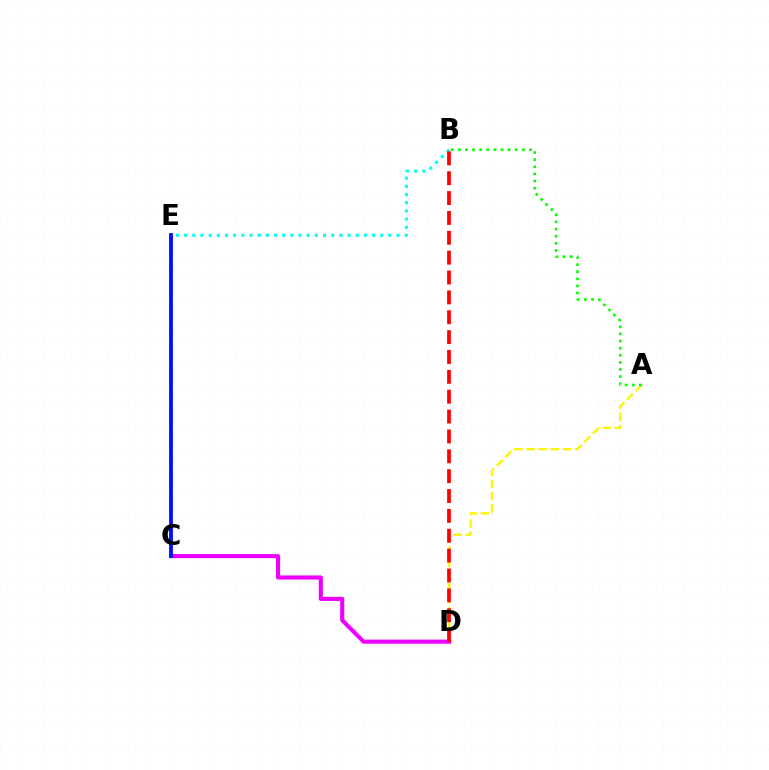{('B', 'E'): [{'color': '#00fff6', 'line_style': 'dotted', 'thickness': 2.22}], ('A', 'D'): [{'color': '#fcf500', 'line_style': 'dashed', 'thickness': 1.65}], ('A', 'B'): [{'color': '#08ff00', 'line_style': 'dotted', 'thickness': 1.93}], ('C', 'D'): [{'color': '#ee00ff', 'line_style': 'solid', 'thickness': 2.96}], ('C', 'E'): [{'color': '#0010ff', 'line_style': 'solid', 'thickness': 2.75}], ('B', 'D'): [{'color': '#ff0000', 'line_style': 'dashed', 'thickness': 2.7}]}